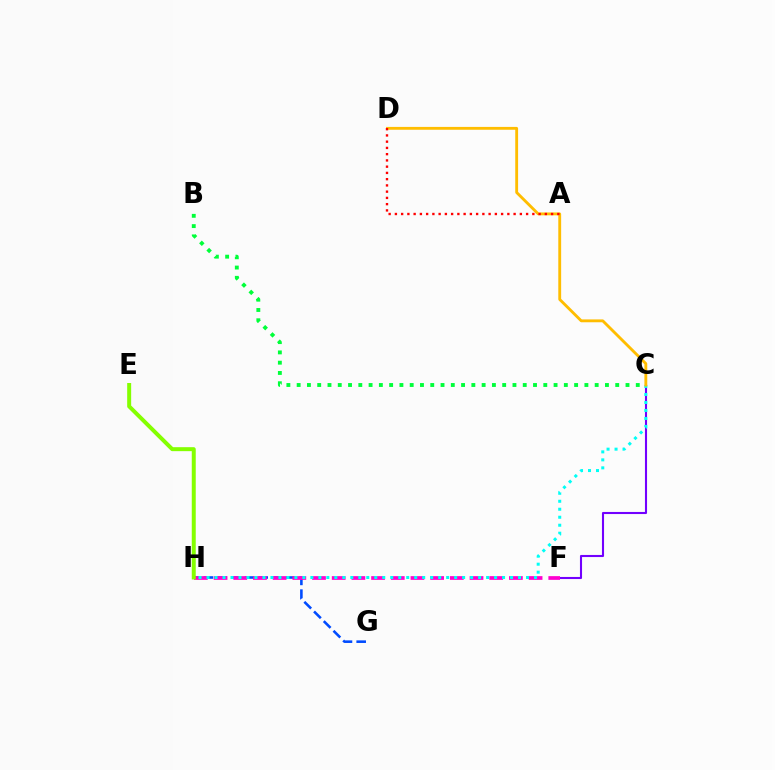{('C', 'F'): [{'color': '#7200ff', 'line_style': 'solid', 'thickness': 1.51}], ('G', 'H'): [{'color': '#004bff', 'line_style': 'dashed', 'thickness': 1.86}], ('F', 'H'): [{'color': '#ff00cf', 'line_style': 'dashed', 'thickness': 2.67}], ('B', 'C'): [{'color': '#00ff39', 'line_style': 'dotted', 'thickness': 2.79}], ('E', 'H'): [{'color': '#84ff00', 'line_style': 'solid', 'thickness': 2.86}], ('C', 'H'): [{'color': '#00fff6', 'line_style': 'dotted', 'thickness': 2.17}], ('C', 'D'): [{'color': '#ffbd00', 'line_style': 'solid', 'thickness': 2.05}], ('A', 'D'): [{'color': '#ff0000', 'line_style': 'dotted', 'thickness': 1.7}]}